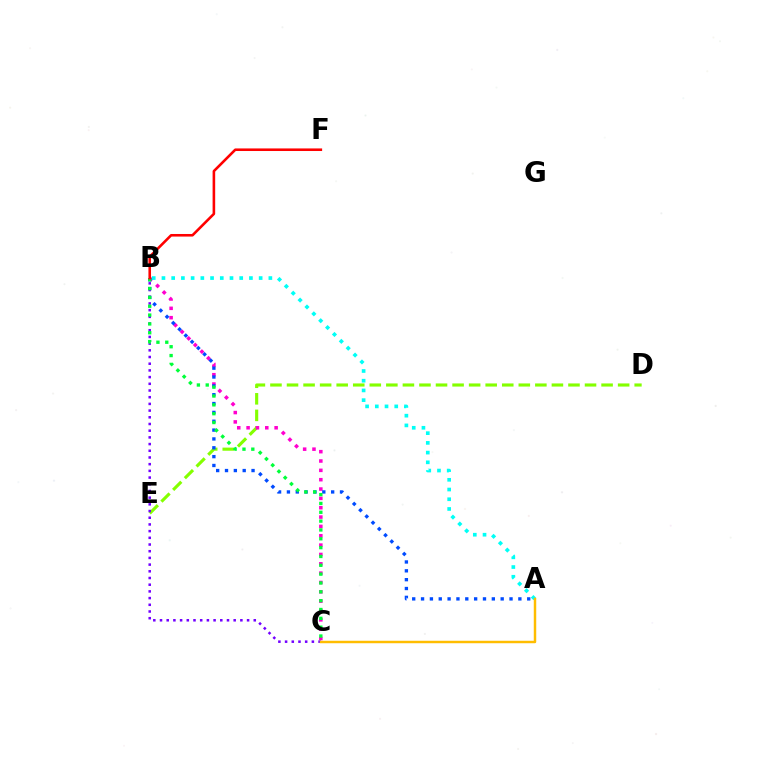{('D', 'E'): [{'color': '#84ff00', 'line_style': 'dashed', 'thickness': 2.25}], ('B', 'C'): [{'color': '#ff00cf', 'line_style': 'dotted', 'thickness': 2.54}, {'color': '#7200ff', 'line_style': 'dotted', 'thickness': 1.82}, {'color': '#00ff39', 'line_style': 'dotted', 'thickness': 2.4}], ('A', 'B'): [{'color': '#004bff', 'line_style': 'dotted', 'thickness': 2.4}, {'color': '#00fff6', 'line_style': 'dotted', 'thickness': 2.64}], ('B', 'F'): [{'color': '#ff0000', 'line_style': 'solid', 'thickness': 1.86}], ('A', 'C'): [{'color': '#ffbd00', 'line_style': 'solid', 'thickness': 1.77}]}